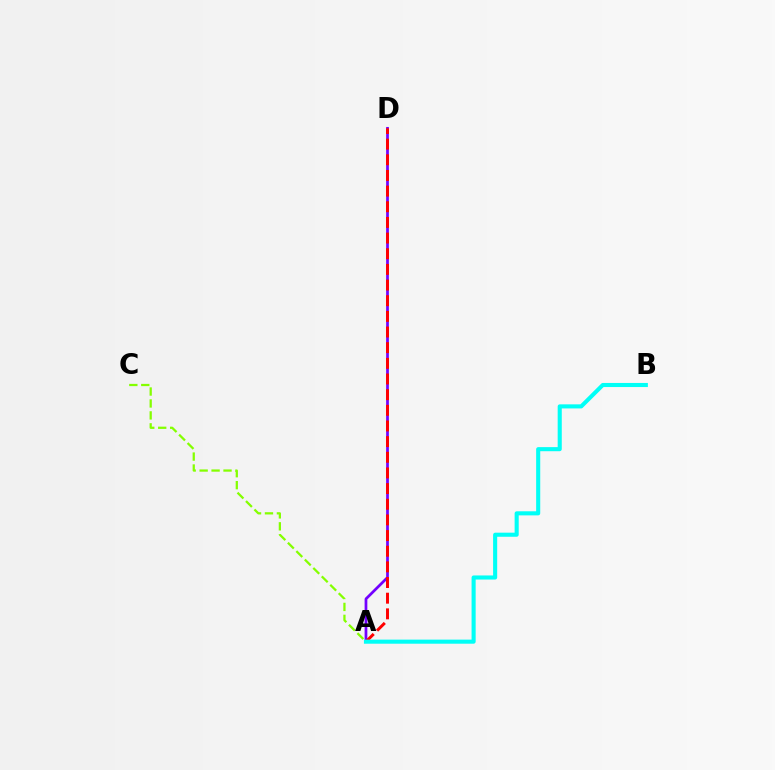{('A', 'C'): [{'color': '#84ff00', 'line_style': 'dashed', 'thickness': 1.62}], ('A', 'D'): [{'color': '#7200ff', 'line_style': 'solid', 'thickness': 1.97}, {'color': '#ff0000', 'line_style': 'dashed', 'thickness': 2.13}], ('A', 'B'): [{'color': '#00fff6', 'line_style': 'solid', 'thickness': 2.94}]}